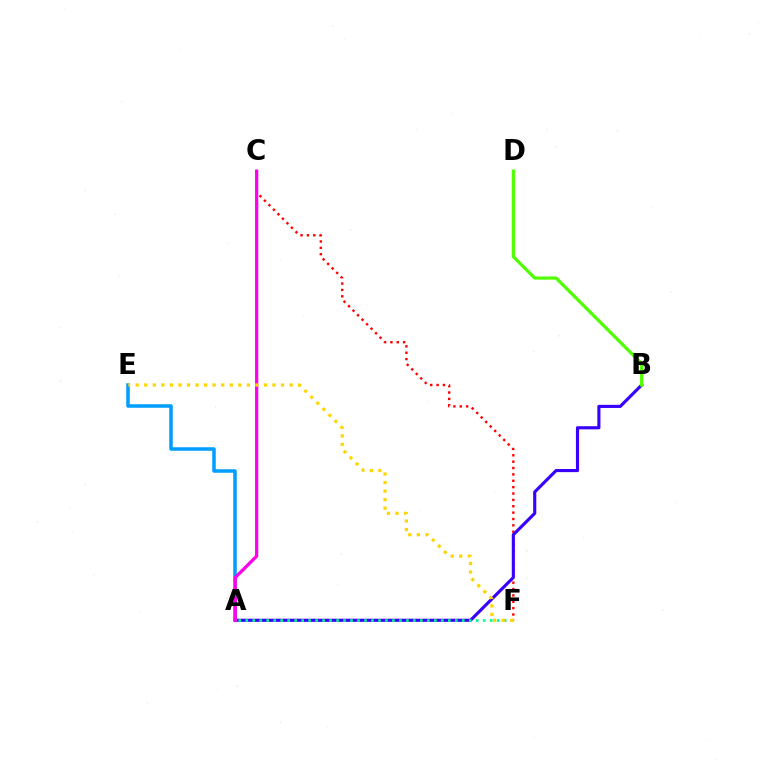{('C', 'F'): [{'color': '#ff0000', 'line_style': 'dotted', 'thickness': 1.73}], ('A', 'B'): [{'color': '#3700ff', 'line_style': 'solid', 'thickness': 2.25}], ('A', 'E'): [{'color': '#009eff', 'line_style': 'solid', 'thickness': 2.53}], ('A', 'C'): [{'color': '#ff00ed', 'line_style': 'solid', 'thickness': 2.35}], ('A', 'F'): [{'color': '#00ff86', 'line_style': 'dotted', 'thickness': 1.9}], ('E', 'F'): [{'color': '#ffd500', 'line_style': 'dotted', 'thickness': 2.32}], ('B', 'D'): [{'color': '#4fff00', 'line_style': 'solid', 'thickness': 2.3}]}